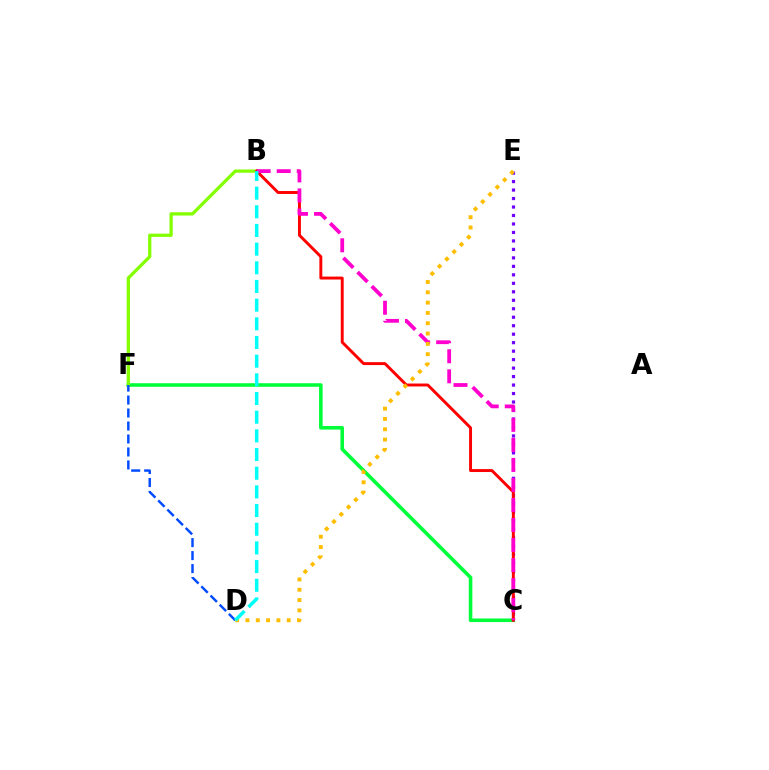{('C', 'E'): [{'color': '#7200ff', 'line_style': 'dotted', 'thickness': 2.3}], ('C', 'F'): [{'color': '#00ff39', 'line_style': 'solid', 'thickness': 2.58}], ('B', 'F'): [{'color': '#84ff00', 'line_style': 'solid', 'thickness': 2.35}], ('B', 'C'): [{'color': '#ff0000', 'line_style': 'solid', 'thickness': 2.11}, {'color': '#ff00cf', 'line_style': 'dashed', 'thickness': 2.72}], ('D', 'F'): [{'color': '#004bff', 'line_style': 'dashed', 'thickness': 1.76}], ('D', 'E'): [{'color': '#ffbd00', 'line_style': 'dotted', 'thickness': 2.8}], ('B', 'D'): [{'color': '#00fff6', 'line_style': 'dashed', 'thickness': 2.54}]}